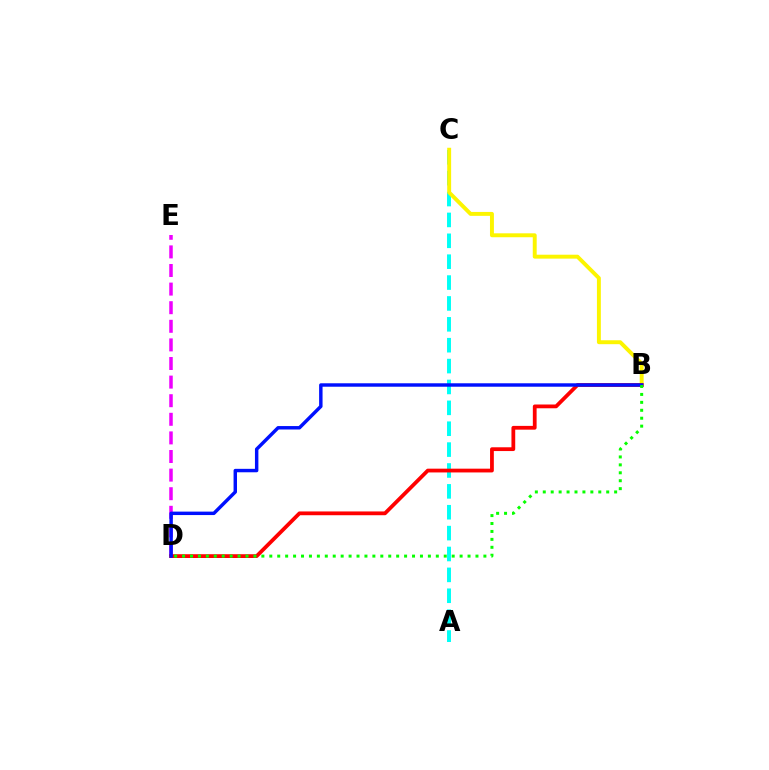{('A', 'C'): [{'color': '#00fff6', 'line_style': 'dashed', 'thickness': 2.84}], ('D', 'E'): [{'color': '#ee00ff', 'line_style': 'dashed', 'thickness': 2.53}], ('B', 'C'): [{'color': '#fcf500', 'line_style': 'solid', 'thickness': 2.82}], ('B', 'D'): [{'color': '#ff0000', 'line_style': 'solid', 'thickness': 2.72}, {'color': '#0010ff', 'line_style': 'solid', 'thickness': 2.48}, {'color': '#08ff00', 'line_style': 'dotted', 'thickness': 2.15}]}